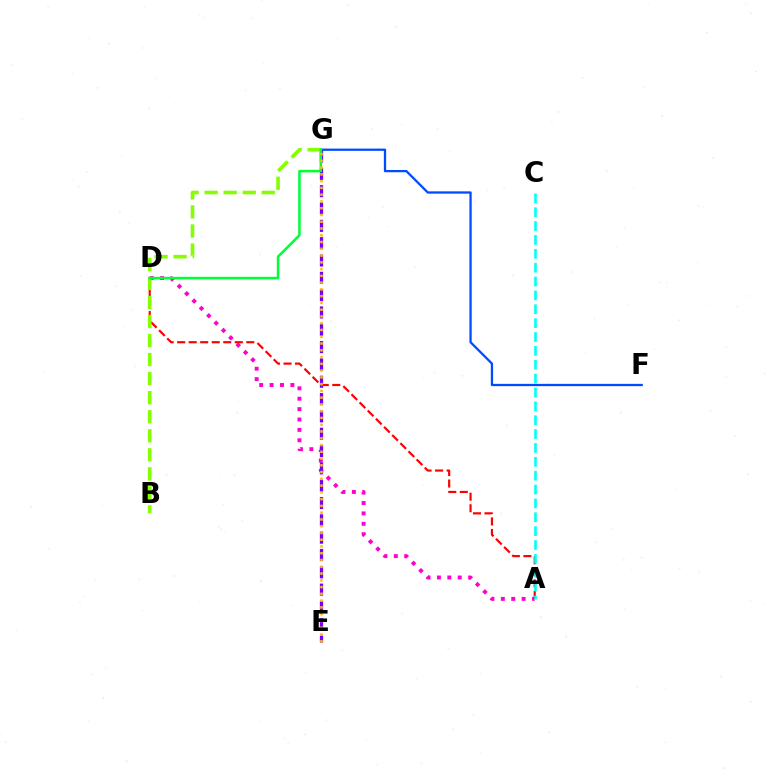{('A', 'D'): [{'color': '#ff00cf', 'line_style': 'dotted', 'thickness': 2.82}, {'color': '#ff0000', 'line_style': 'dashed', 'thickness': 1.57}], ('E', 'G'): [{'color': '#7200ff', 'line_style': 'dashed', 'thickness': 2.35}, {'color': '#ffbd00', 'line_style': 'dotted', 'thickness': 1.84}], ('F', 'G'): [{'color': '#004bff', 'line_style': 'solid', 'thickness': 1.64}], ('B', 'G'): [{'color': '#84ff00', 'line_style': 'dashed', 'thickness': 2.59}], ('D', 'G'): [{'color': '#00ff39', 'line_style': 'solid', 'thickness': 1.83}], ('A', 'C'): [{'color': '#00fff6', 'line_style': 'dashed', 'thickness': 1.88}]}